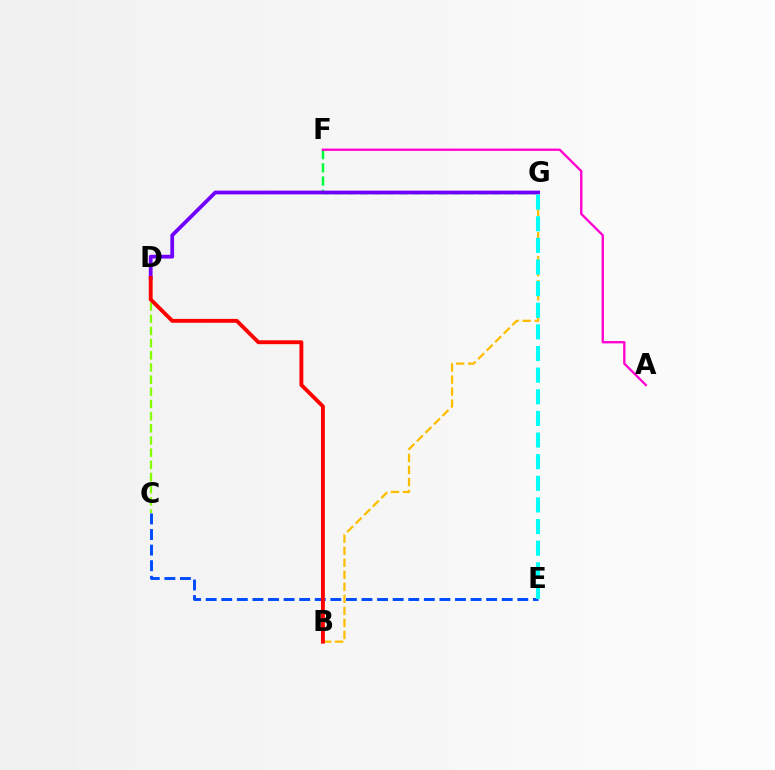{('F', 'G'): [{'color': '#00ff39', 'line_style': 'dashed', 'thickness': 1.8}], ('D', 'G'): [{'color': '#7200ff', 'line_style': 'solid', 'thickness': 2.7}], ('C', 'E'): [{'color': '#004bff', 'line_style': 'dashed', 'thickness': 2.12}], ('A', 'F'): [{'color': '#ff00cf', 'line_style': 'solid', 'thickness': 1.68}], ('B', 'G'): [{'color': '#ffbd00', 'line_style': 'dashed', 'thickness': 1.63}], ('C', 'D'): [{'color': '#84ff00', 'line_style': 'dashed', 'thickness': 1.65}], ('B', 'D'): [{'color': '#ff0000', 'line_style': 'solid', 'thickness': 2.79}], ('E', 'G'): [{'color': '#00fff6', 'line_style': 'dashed', 'thickness': 2.94}]}